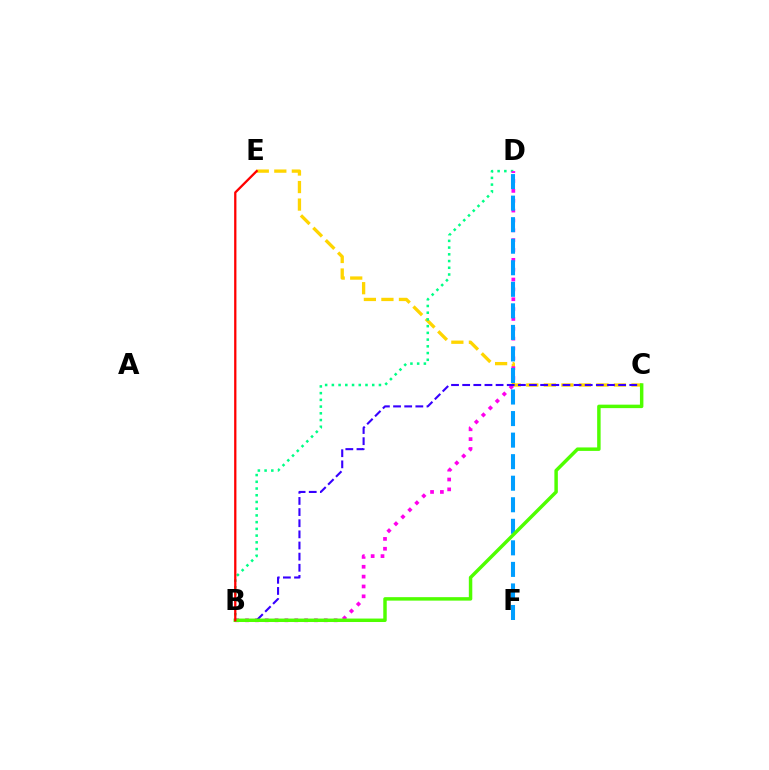{('C', 'E'): [{'color': '#ffd500', 'line_style': 'dashed', 'thickness': 2.38}], ('B', 'D'): [{'color': '#00ff86', 'line_style': 'dotted', 'thickness': 1.83}, {'color': '#ff00ed', 'line_style': 'dotted', 'thickness': 2.68}], ('B', 'C'): [{'color': '#3700ff', 'line_style': 'dashed', 'thickness': 1.51}, {'color': '#4fff00', 'line_style': 'solid', 'thickness': 2.49}], ('D', 'F'): [{'color': '#009eff', 'line_style': 'dashed', 'thickness': 2.93}], ('B', 'E'): [{'color': '#ff0000', 'line_style': 'solid', 'thickness': 1.64}]}